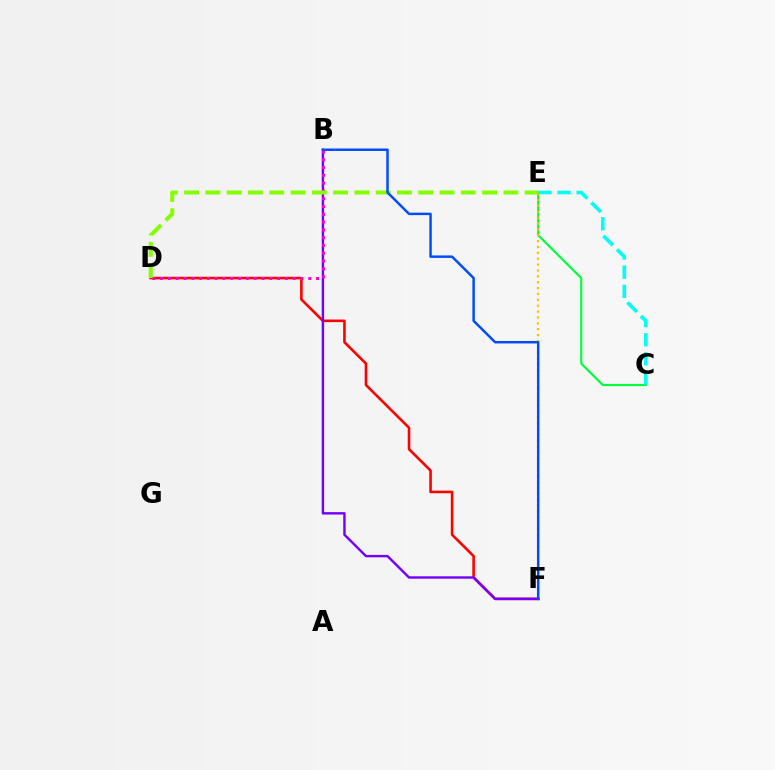{('D', 'F'): [{'color': '#ff0000', 'line_style': 'solid', 'thickness': 1.87}], ('C', 'E'): [{'color': '#00ff39', 'line_style': 'solid', 'thickness': 1.55}, {'color': '#00fff6', 'line_style': 'dashed', 'thickness': 2.6}], ('B', 'F'): [{'color': '#7200ff', 'line_style': 'solid', 'thickness': 1.74}, {'color': '#004bff', 'line_style': 'solid', 'thickness': 1.77}], ('B', 'D'): [{'color': '#ff00cf', 'line_style': 'dotted', 'thickness': 2.12}], ('D', 'E'): [{'color': '#84ff00', 'line_style': 'dashed', 'thickness': 2.89}], ('E', 'F'): [{'color': '#ffbd00', 'line_style': 'dotted', 'thickness': 1.6}]}